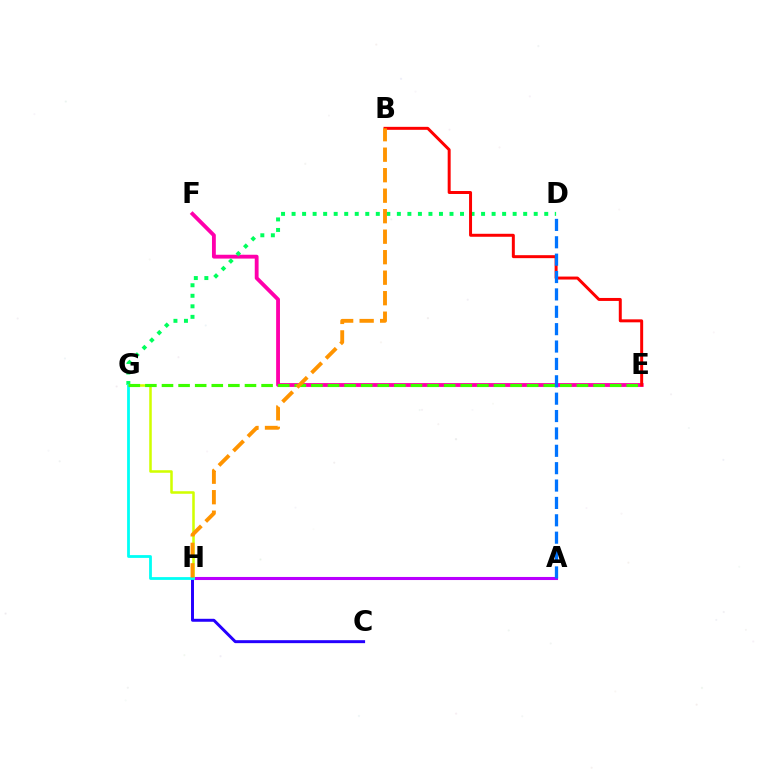{('E', 'F'): [{'color': '#ff00ac', 'line_style': 'solid', 'thickness': 2.76}], ('A', 'H'): [{'color': '#b900ff', 'line_style': 'solid', 'thickness': 2.21}], ('D', 'G'): [{'color': '#00ff5c', 'line_style': 'dotted', 'thickness': 2.86}], ('G', 'H'): [{'color': '#d1ff00', 'line_style': 'solid', 'thickness': 1.83}, {'color': '#00fff6', 'line_style': 'solid', 'thickness': 2.01}], ('C', 'H'): [{'color': '#2500ff', 'line_style': 'solid', 'thickness': 2.13}], ('B', 'E'): [{'color': '#ff0000', 'line_style': 'solid', 'thickness': 2.14}], ('E', 'G'): [{'color': '#3dff00', 'line_style': 'dashed', 'thickness': 2.25}], ('B', 'H'): [{'color': '#ff9400', 'line_style': 'dashed', 'thickness': 2.78}], ('A', 'D'): [{'color': '#0074ff', 'line_style': 'dashed', 'thickness': 2.36}]}